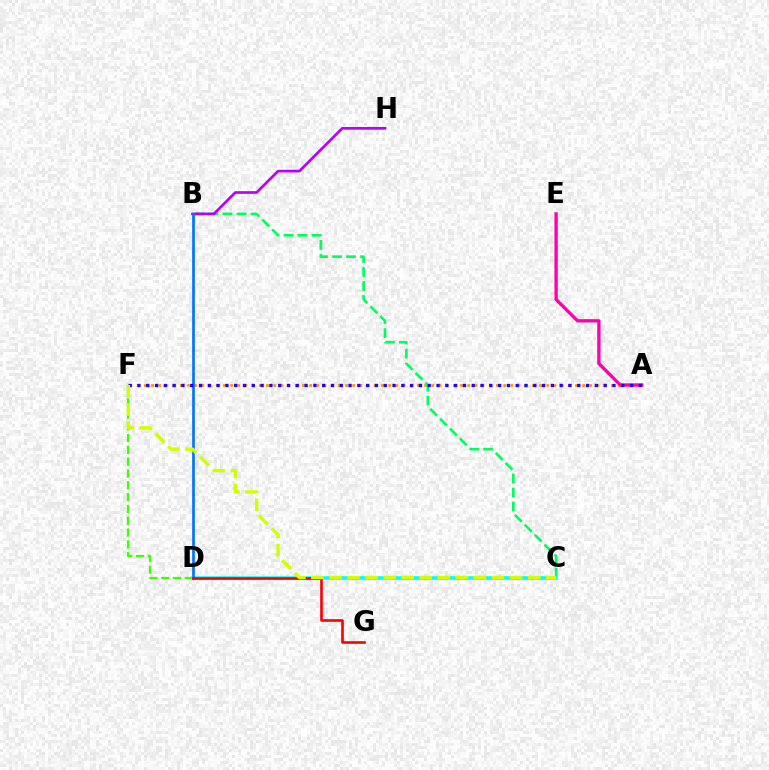{('A', 'F'): [{'color': '#ff9400', 'line_style': 'dotted', 'thickness': 1.95}, {'color': '#2500ff', 'line_style': 'dotted', 'thickness': 2.39}], ('B', 'C'): [{'color': '#00ff5c', 'line_style': 'dashed', 'thickness': 1.9}], ('C', 'D'): [{'color': '#00fff6', 'line_style': 'solid', 'thickness': 2.55}], ('B', 'H'): [{'color': '#b900ff', 'line_style': 'solid', 'thickness': 1.94}], ('A', 'E'): [{'color': '#ff00ac', 'line_style': 'solid', 'thickness': 2.4}], ('D', 'F'): [{'color': '#3dff00', 'line_style': 'dashed', 'thickness': 1.6}], ('B', 'D'): [{'color': '#0074ff', 'line_style': 'solid', 'thickness': 1.93}], ('D', 'G'): [{'color': '#ff0000', 'line_style': 'solid', 'thickness': 1.9}], ('C', 'F'): [{'color': '#d1ff00', 'line_style': 'dashed', 'thickness': 2.45}]}